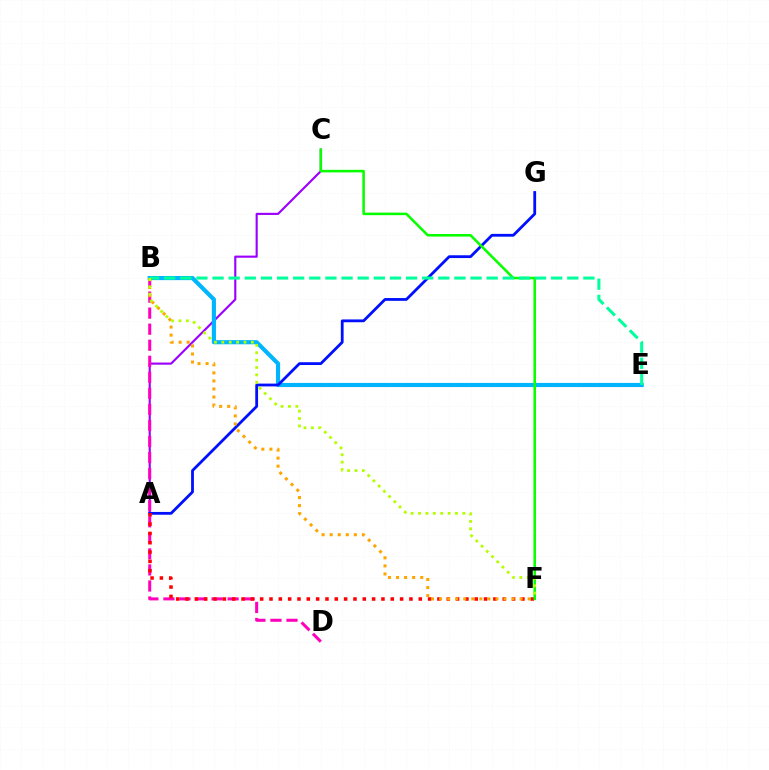{('A', 'C'): [{'color': '#9b00ff', 'line_style': 'solid', 'thickness': 1.54}], ('B', 'D'): [{'color': '#ff00bd', 'line_style': 'dashed', 'thickness': 2.18}], ('B', 'E'): [{'color': '#00b5ff', 'line_style': 'solid', 'thickness': 2.98}, {'color': '#00ff9d', 'line_style': 'dashed', 'thickness': 2.19}], ('A', 'G'): [{'color': '#0010ff', 'line_style': 'solid', 'thickness': 2.02}], ('A', 'F'): [{'color': '#ff0000', 'line_style': 'dotted', 'thickness': 2.53}], ('C', 'F'): [{'color': '#08ff00', 'line_style': 'solid', 'thickness': 1.85}], ('B', 'F'): [{'color': '#ffa500', 'line_style': 'dotted', 'thickness': 2.19}, {'color': '#b3ff00', 'line_style': 'dotted', 'thickness': 2.01}]}